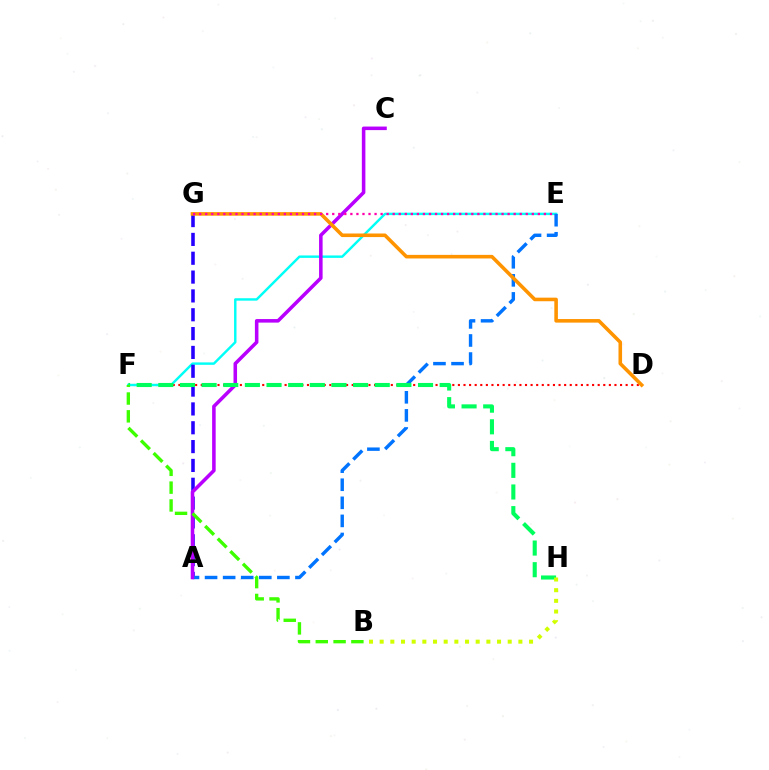{('D', 'F'): [{'color': '#ff0000', 'line_style': 'dotted', 'thickness': 1.52}], ('E', 'F'): [{'color': '#00fff6', 'line_style': 'solid', 'thickness': 1.75}], ('A', 'G'): [{'color': '#2500ff', 'line_style': 'dashed', 'thickness': 2.56}], ('A', 'E'): [{'color': '#0074ff', 'line_style': 'dashed', 'thickness': 2.46}], ('A', 'C'): [{'color': '#b900ff', 'line_style': 'solid', 'thickness': 2.55}], ('D', 'G'): [{'color': '#ff9400', 'line_style': 'solid', 'thickness': 2.58}], ('F', 'H'): [{'color': '#00ff5c', 'line_style': 'dashed', 'thickness': 2.94}], ('B', 'F'): [{'color': '#3dff00', 'line_style': 'dashed', 'thickness': 2.42}], ('B', 'H'): [{'color': '#d1ff00', 'line_style': 'dotted', 'thickness': 2.9}], ('E', 'G'): [{'color': '#ff00ac', 'line_style': 'dotted', 'thickness': 1.64}]}